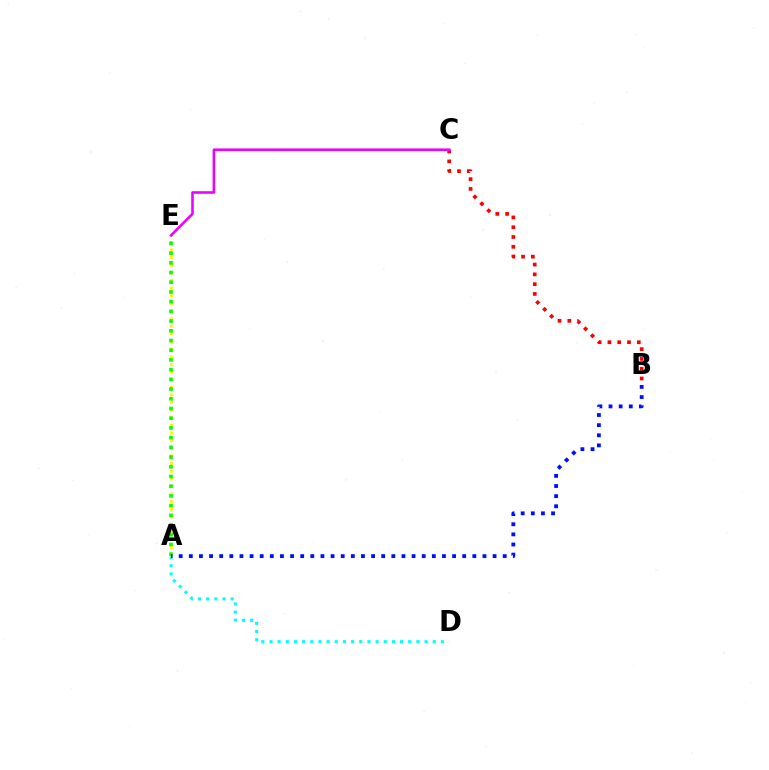{('A', 'D'): [{'color': '#00fff6', 'line_style': 'dotted', 'thickness': 2.22}], ('A', 'E'): [{'color': '#fcf500', 'line_style': 'dotted', 'thickness': 2.07}, {'color': '#08ff00', 'line_style': 'dotted', 'thickness': 2.64}], ('B', 'C'): [{'color': '#ff0000', 'line_style': 'dotted', 'thickness': 2.66}], ('C', 'E'): [{'color': '#ee00ff', 'line_style': 'solid', 'thickness': 1.87}], ('A', 'B'): [{'color': '#0010ff', 'line_style': 'dotted', 'thickness': 2.75}]}